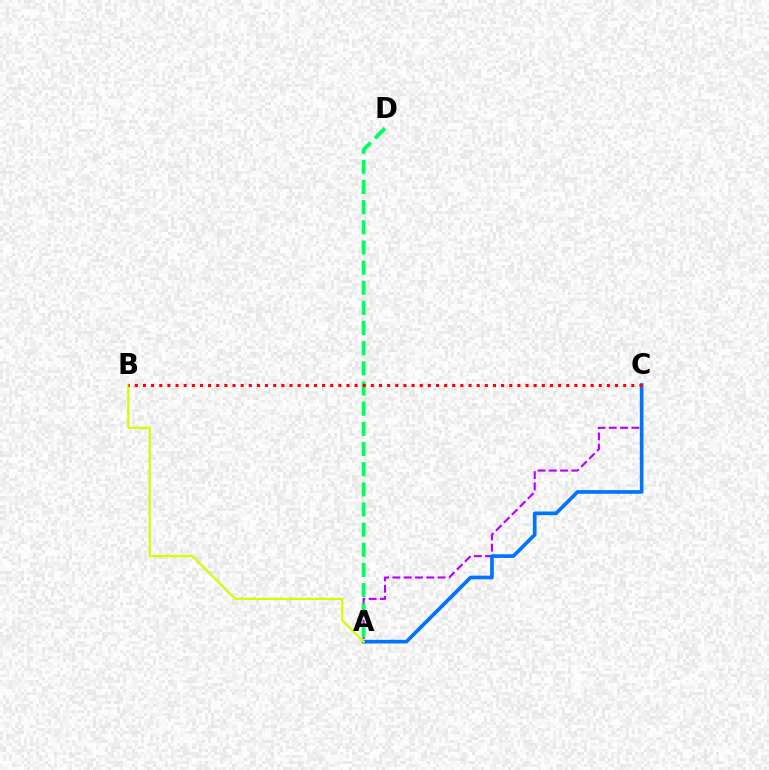{('A', 'C'): [{'color': '#b900ff', 'line_style': 'dashed', 'thickness': 1.53}, {'color': '#0074ff', 'line_style': 'solid', 'thickness': 2.63}], ('A', 'B'): [{'color': '#d1ff00', 'line_style': 'solid', 'thickness': 1.61}], ('A', 'D'): [{'color': '#00ff5c', 'line_style': 'dashed', 'thickness': 2.74}], ('B', 'C'): [{'color': '#ff0000', 'line_style': 'dotted', 'thickness': 2.21}]}